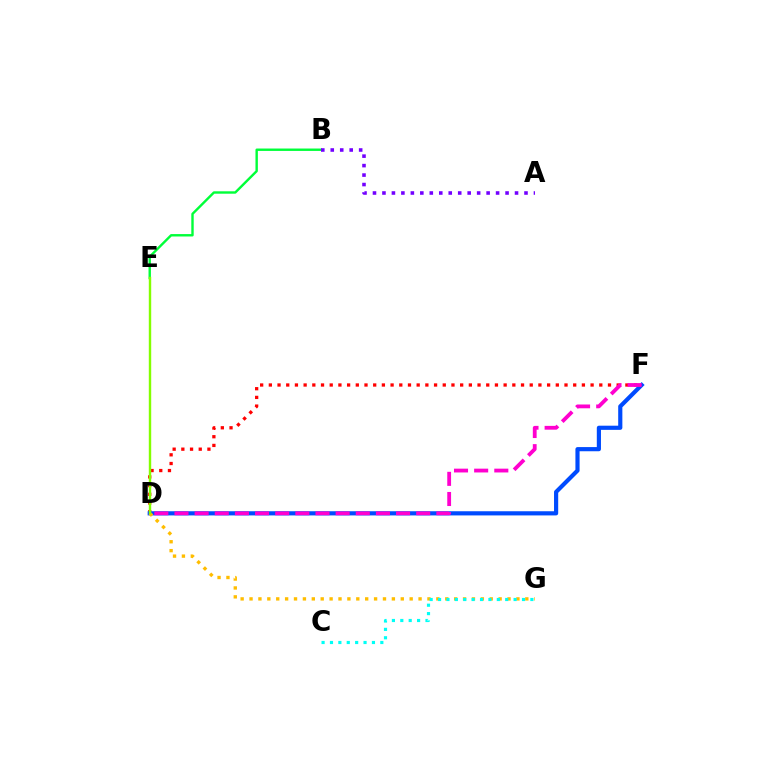{('D', 'F'): [{'color': '#ff0000', 'line_style': 'dotted', 'thickness': 2.36}, {'color': '#004bff', 'line_style': 'solid', 'thickness': 3.0}, {'color': '#ff00cf', 'line_style': 'dashed', 'thickness': 2.74}], ('D', 'G'): [{'color': '#ffbd00', 'line_style': 'dotted', 'thickness': 2.42}], ('C', 'G'): [{'color': '#00fff6', 'line_style': 'dotted', 'thickness': 2.28}], ('B', 'E'): [{'color': '#00ff39', 'line_style': 'solid', 'thickness': 1.73}], ('A', 'B'): [{'color': '#7200ff', 'line_style': 'dotted', 'thickness': 2.57}], ('D', 'E'): [{'color': '#84ff00', 'line_style': 'solid', 'thickness': 1.74}]}